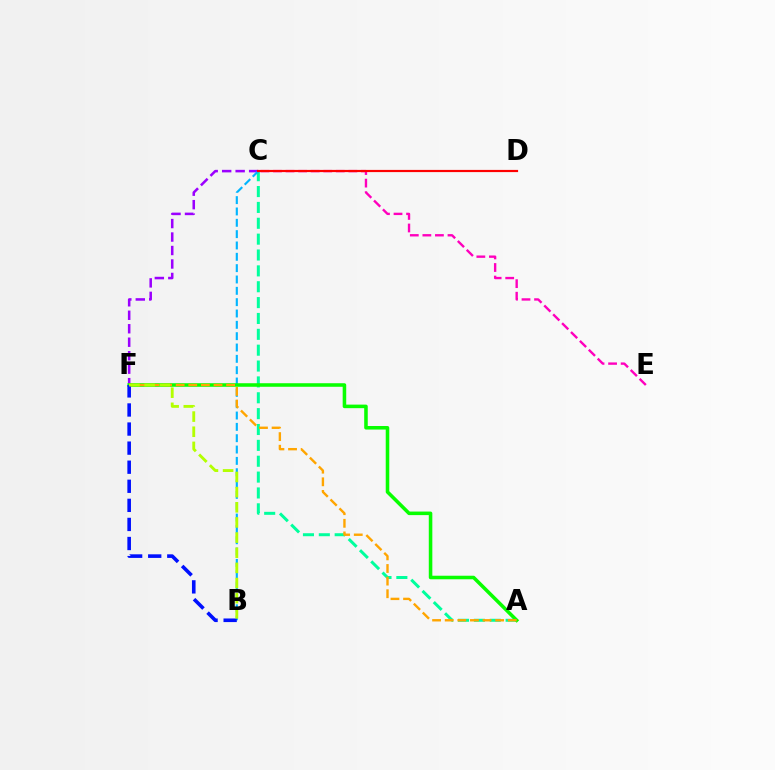{('A', 'C'): [{'color': '#00ff9d', 'line_style': 'dashed', 'thickness': 2.16}], ('C', 'F'): [{'color': '#9b00ff', 'line_style': 'dashed', 'thickness': 1.83}], ('C', 'E'): [{'color': '#ff00bd', 'line_style': 'dashed', 'thickness': 1.71}], ('B', 'C'): [{'color': '#00b5ff', 'line_style': 'dashed', 'thickness': 1.54}], ('A', 'F'): [{'color': '#08ff00', 'line_style': 'solid', 'thickness': 2.55}, {'color': '#ffa500', 'line_style': 'dashed', 'thickness': 1.71}], ('B', 'F'): [{'color': '#0010ff', 'line_style': 'dashed', 'thickness': 2.59}, {'color': '#b3ff00', 'line_style': 'dashed', 'thickness': 2.06}], ('C', 'D'): [{'color': '#ff0000', 'line_style': 'solid', 'thickness': 1.58}]}